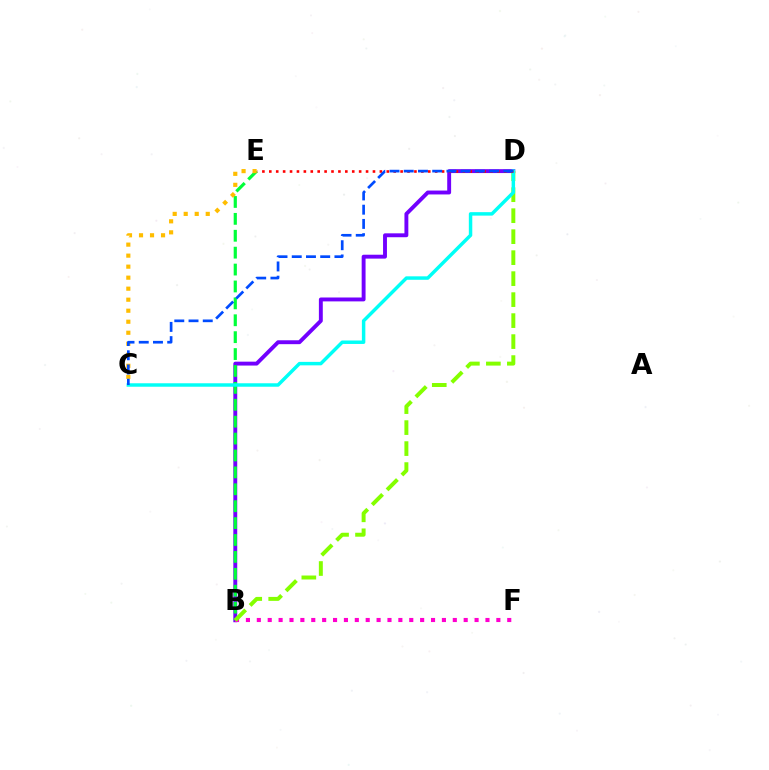{('B', 'D'): [{'color': '#7200ff', 'line_style': 'solid', 'thickness': 2.8}, {'color': '#84ff00', 'line_style': 'dashed', 'thickness': 2.85}], ('B', 'E'): [{'color': '#00ff39', 'line_style': 'dashed', 'thickness': 2.3}], ('B', 'F'): [{'color': '#ff00cf', 'line_style': 'dotted', 'thickness': 2.96}], ('C', 'E'): [{'color': '#ffbd00', 'line_style': 'dotted', 'thickness': 2.99}], ('C', 'D'): [{'color': '#00fff6', 'line_style': 'solid', 'thickness': 2.49}, {'color': '#004bff', 'line_style': 'dashed', 'thickness': 1.93}], ('D', 'E'): [{'color': '#ff0000', 'line_style': 'dotted', 'thickness': 1.88}]}